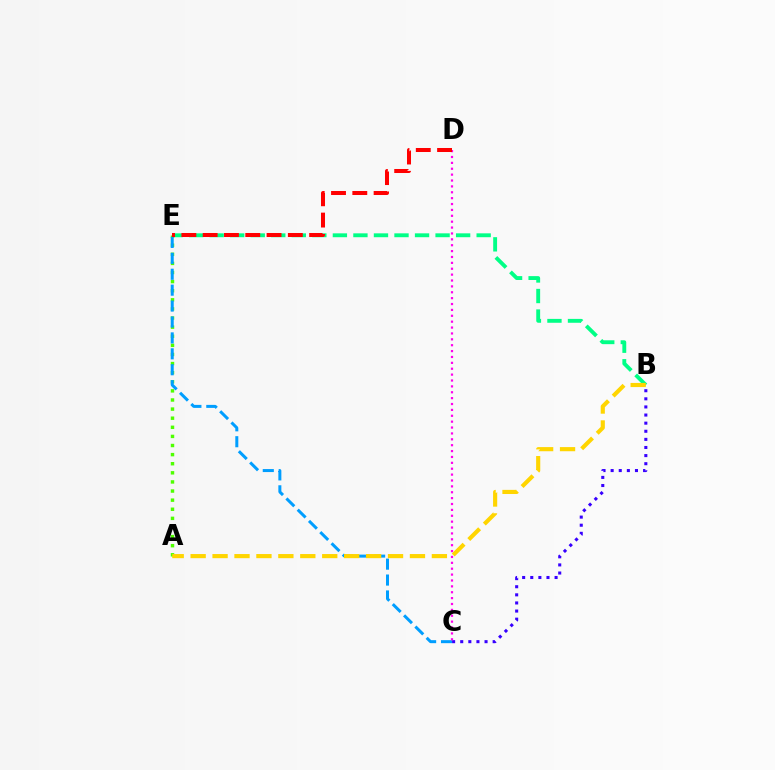{('A', 'E'): [{'color': '#4fff00', 'line_style': 'dotted', 'thickness': 2.47}], ('C', 'E'): [{'color': '#009eff', 'line_style': 'dashed', 'thickness': 2.16}], ('B', 'C'): [{'color': '#3700ff', 'line_style': 'dotted', 'thickness': 2.2}], ('B', 'E'): [{'color': '#00ff86', 'line_style': 'dashed', 'thickness': 2.79}], ('A', 'B'): [{'color': '#ffd500', 'line_style': 'dashed', 'thickness': 2.98}], ('C', 'D'): [{'color': '#ff00ed', 'line_style': 'dotted', 'thickness': 1.6}], ('D', 'E'): [{'color': '#ff0000', 'line_style': 'dashed', 'thickness': 2.89}]}